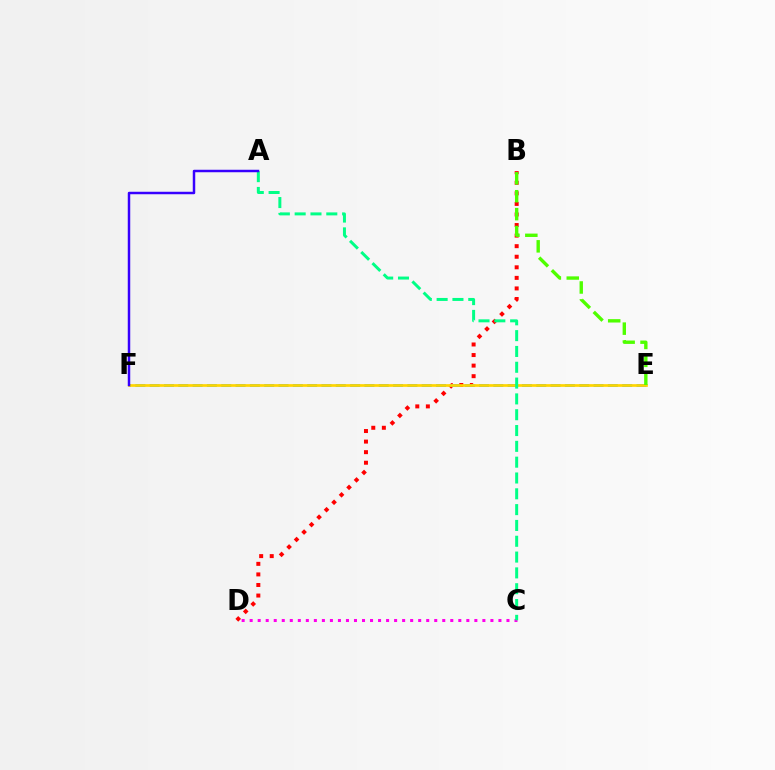{('B', 'D'): [{'color': '#ff0000', 'line_style': 'dotted', 'thickness': 2.87}], ('E', 'F'): [{'color': '#009eff', 'line_style': 'dashed', 'thickness': 1.95}, {'color': '#ffd500', 'line_style': 'solid', 'thickness': 1.94}], ('B', 'E'): [{'color': '#4fff00', 'line_style': 'dashed', 'thickness': 2.43}], ('C', 'D'): [{'color': '#ff00ed', 'line_style': 'dotted', 'thickness': 2.18}], ('A', 'C'): [{'color': '#00ff86', 'line_style': 'dashed', 'thickness': 2.15}], ('A', 'F'): [{'color': '#3700ff', 'line_style': 'solid', 'thickness': 1.78}]}